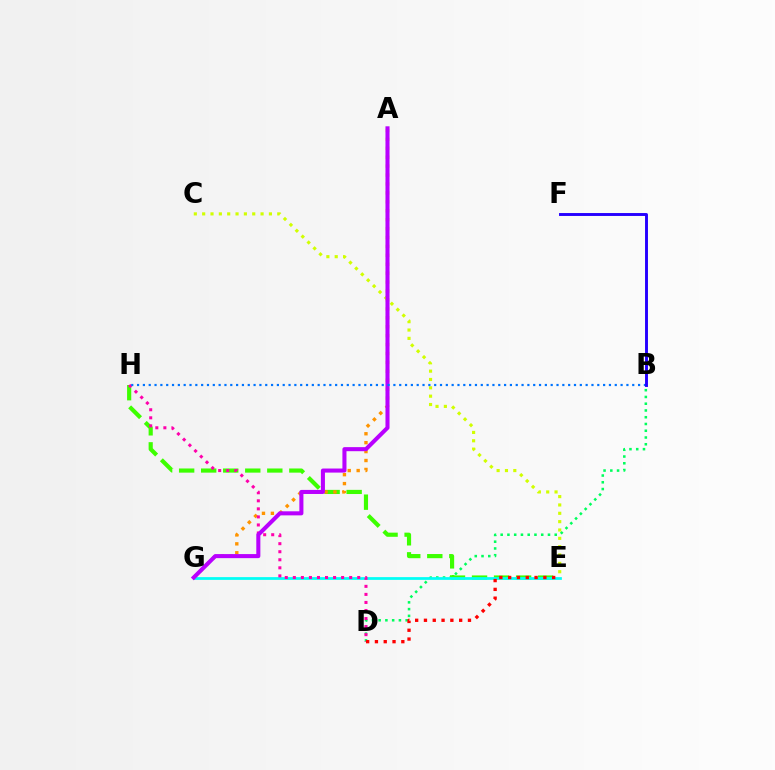{('B', 'D'): [{'color': '#00ff5c', 'line_style': 'dotted', 'thickness': 1.84}], ('E', 'H'): [{'color': '#3dff00', 'line_style': 'dashed', 'thickness': 2.99}], ('A', 'G'): [{'color': '#ff9400', 'line_style': 'dotted', 'thickness': 2.42}, {'color': '#b900ff', 'line_style': 'solid', 'thickness': 2.92}], ('C', 'E'): [{'color': '#d1ff00', 'line_style': 'dotted', 'thickness': 2.27}], ('E', 'G'): [{'color': '#00fff6', 'line_style': 'solid', 'thickness': 1.98}], ('D', 'H'): [{'color': '#ff00ac', 'line_style': 'dotted', 'thickness': 2.19}], ('B', 'H'): [{'color': '#0074ff', 'line_style': 'dotted', 'thickness': 1.58}], ('B', 'F'): [{'color': '#2500ff', 'line_style': 'solid', 'thickness': 2.1}], ('D', 'E'): [{'color': '#ff0000', 'line_style': 'dotted', 'thickness': 2.39}]}